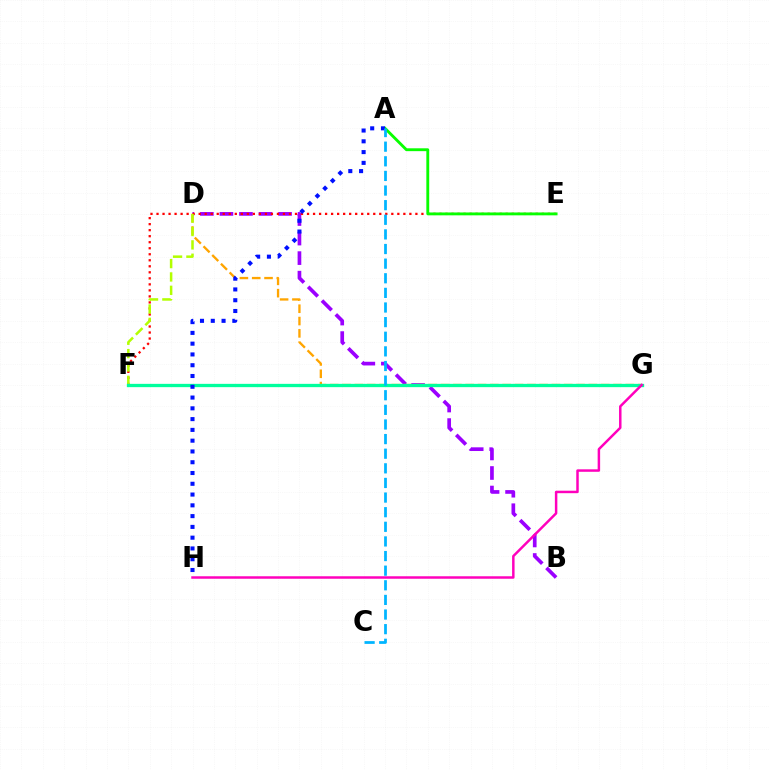{('B', 'D'): [{'color': '#9b00ff', 'line_style': 'dashed', 'thickness': 2.65}], ('D', 'G'): [{'color': '#ffa500', 'line_style': 'dashed', 'thickness': 1.67}], ('E', 'F'): [{'color': '#ff0000', 'line_style': 'dotted', 'thickness': 1.64}], ('D', 'F'): [{'color': '#b3ff00', 'line_style': 'dashed', 'thickness': 1.82}], ('F', 'G'): [{'color': '#00ff9d', 'line_style': 'solid', 'thickness': 2.38}], ('A', 'E'): [{'color': '#08ff00', 'line_style': 'solid', 'thickness': 2.06}], ('A', 'H'): [{'color': '#0010ff', 'line_style': 'dotted', 'thickness': 2.93}], ('A', 'C'): [{'color': '#00b5ff', 'line_style': 'dashed', 'thickness': 1.99}], ('G', 'H'): [{'color': '#ff00bd', 'line_style': 'solid', 'thickness': 1.78}]}